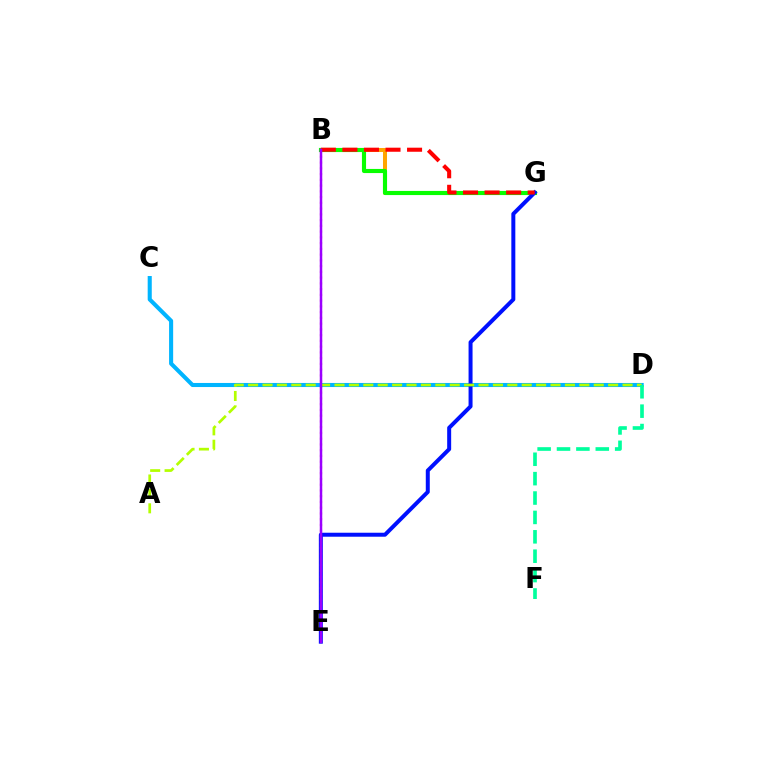{('B', 'G'): [{'color': '#ffa500', 'line_style': 'solid', 'thickness': 2.89}, {'color': '#08ff00', 'line_style': 'solid', 'thickness': 2.97}, {'color': '#ff0000', 'line_style': 'dashed', 'thickness': 2.93}], ('C', 'D'): [{'color': '#00b5ff', 'line_style': 'solid', 'thickness': 2.94}], ('E', 'G'): [{'color': '#0010ff', 'line_style': 'solid', 'thickness': 2.87}], ('B', 'E'): [{'color': '#ff00bd', 'line_style': 'dotted', 'thickness': 1.56}, {'color': '#9b00ff', 'line_style': 'solid', 'thickness': 1.8}], ('A', 'D'): [{'color': '#b3ff00', 'line_style': 'dashed', 'thickness': 1.96}], ('D', 'F'): [{'color': '#00ff9d', 'line_style': 'dashed', 'thickness': 2.63}]}